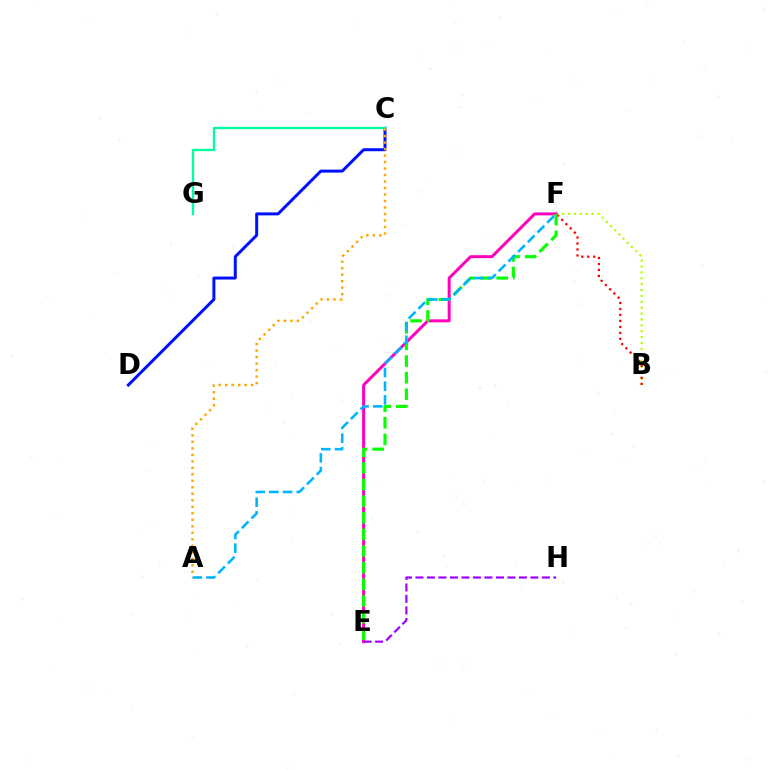{('B', 'F'): [{'color': '#b3ff00', 'line_style': 'dotted', 'thickness': 1.6}, {'color': '#ff0000', 'line_style': 'dotted', 'thickness': 1.63}], ('E', 'F'): [{'color': '#ff00bd', 'line_style': 'solid', 'thickness': 2.14}, {'color': '#08ff00', 'line_style': 'dashed', 'thickness': 2.26}], ('E', 'H'): [{'color': '#9b00ff', 'line_style': 'dashed', 'thickness': 1.56}], ('C', 'D'): [{'color': '#0010ff', 'line_style': 'solid', 'thickness': 2.14}], ('C', 'G'): [{'color': '#00ff9d', 'line_style': 'solid', 'thickness': 1.65}], ('A', 'F'): [{'color': '#00b5ff', 'line_style': 'dashed', 'thickness': 1.86}], ('A', 'C'): [{'color': '#ffa500', 'line_style': 'dotted', 'thickness': 1.76}]}